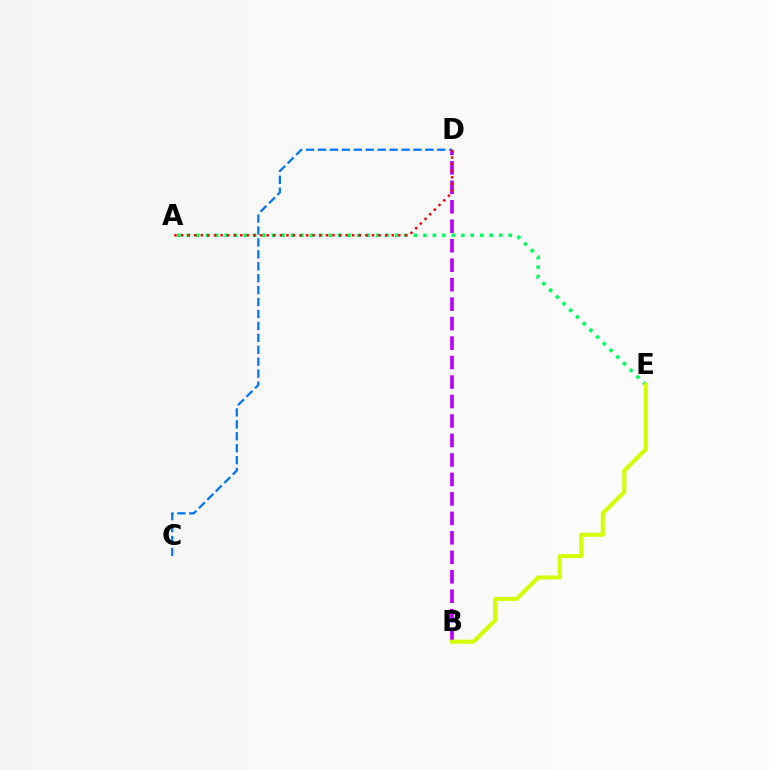{('B', 'D'): [{'color': '#b900ff', 'line_style': 'dashed', 'thickness': 2.65}], ('A', 'E'): [{'color': '#00ff5c', 'line_style': 'dotted', 'thickness': 2.57}], ('C', 'D'): [{'color': '#0074ff', 'line_style': 'dashed', 'thickness': 1.62}], ('B', 'E'): [{'color': '#d1ff00', 'line_style': 'solid', 'thickness': 2.92}], ('A', 'D'): [{'color': '#ff0000', 'line_style': 'dotted', 'thickness': 1.79}]}